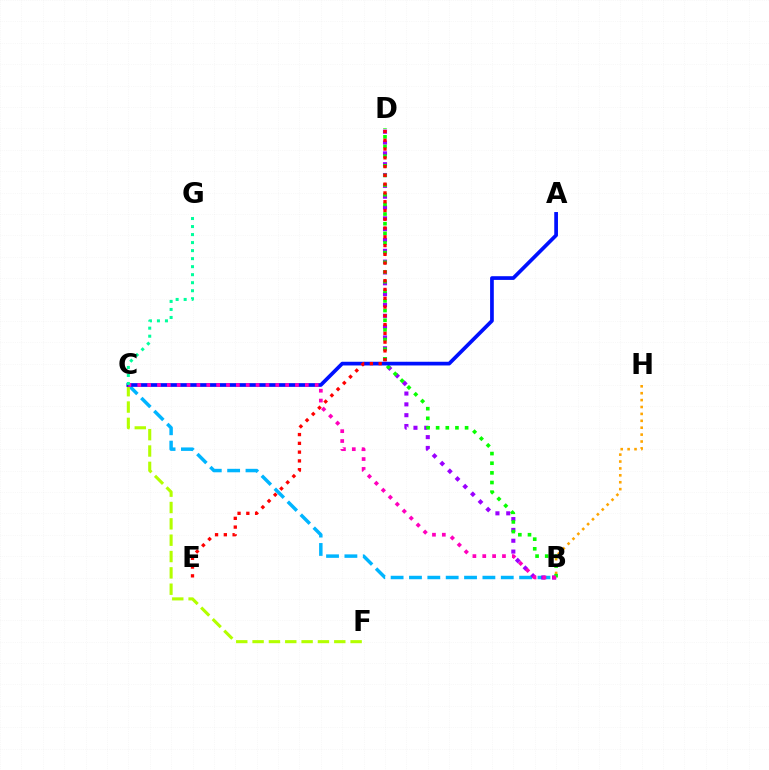{('B', 'C'): [{'color': '#00b5ff', 'line_style': 'dashed', 'thickness': 2.49}, {'color': '#ff00bd', 'line_style': 'dotted', 'thickness': 2.68}], ('B', 'H'): [{'color': '#ffa500', 'line_style': 'dotted', 'thickness': 1.87}], ('B', 'D'): [{'color': '#9b00ff', 'line_style': 'dotted', 'thickness': 2.94}, {'color': '#08ff00', 'line_style': 'dotted', 'thickness': 2.62}], ('C', 'F'): [{'color': '#b3ff00', 'line_style': 'dashed', 'thickness': 2.22}], ('A', 'C'): [{'color': '#0010ff', 'line_style': 'solid', 'thickness': 2.67}], ('C', 'G'): [{'color': '#00ff9d', 'line_style': 'dotted', 'thickness': 2.18}], ('D', 'E'): [{'color': '#ff0000', 'line_style': 'dotted', 'thickness': 2.38}]}